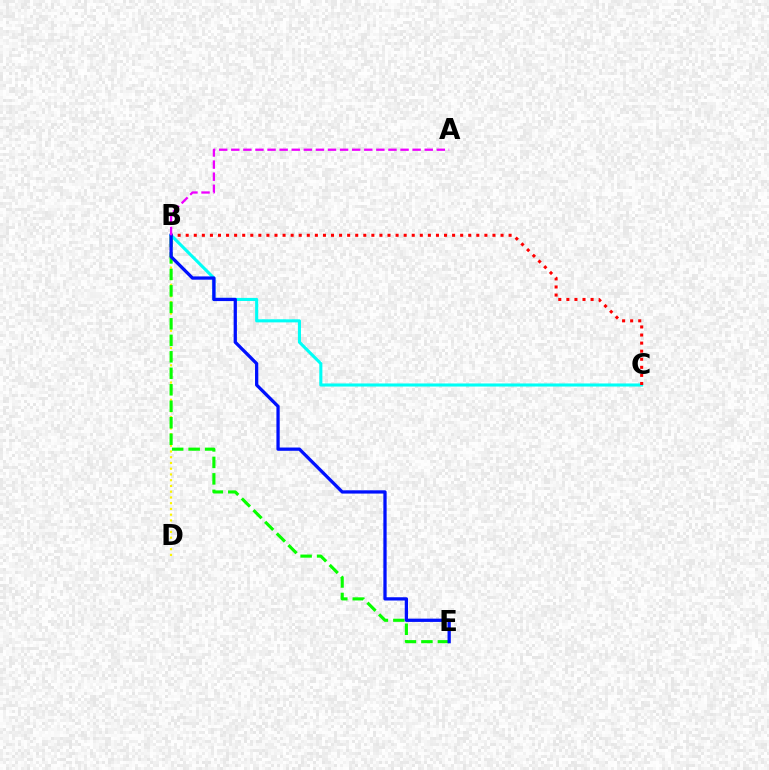{('B', 'D'): [{'color': '#fcf500', 'line_style': 'dotted', 'thickness': 1.56}], ('B', 'E'): [{'color': '#08ff00', 'line_style': 'dashed', 'thickness': 2.24}, {'color': '#0010ff', 'line_style': 'solid', 'thickness': 2.35}], ('B', 'C'): [{'color': '#00fff6', 'line_style': 'solid', 'thickness': 2.22}, {'color': '#ff0000', 'line_style': 'dotted', 'thickness': 2.19}], ('A', 'B'): [{'color': '#ee00ff', 'line_style': 'dashed', 'thickness': 1.64}]}